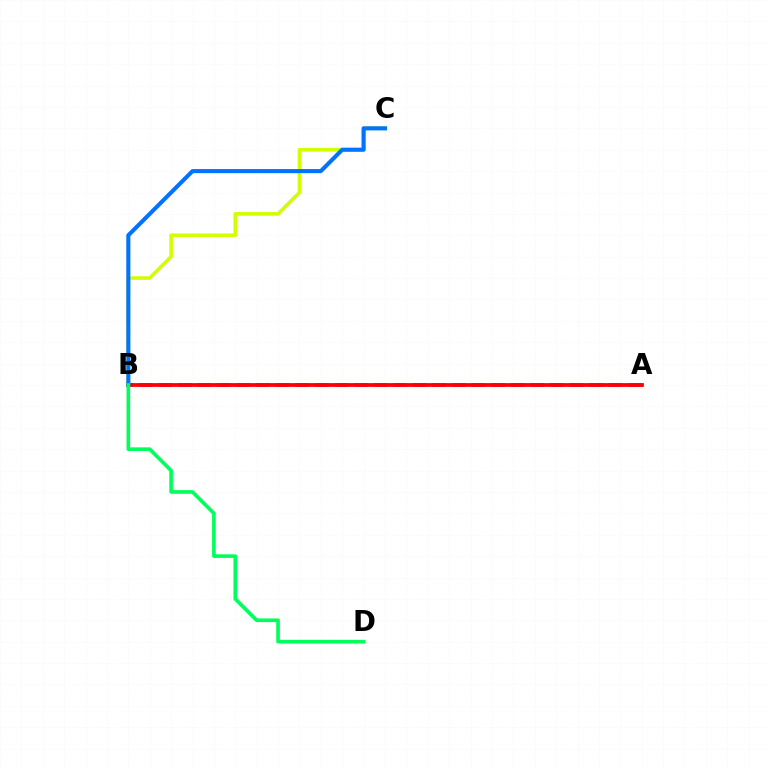{('A', 'B'): [{'color': '#b900ff', 'line_style': 'dashed', 'thickness': 2.66}, {'color': '#ff0000', 'line_style': 'solid', 'thickness': 2.71}], ('B', 'C'): [{'color': '#d1ff00', 'line_style': 'solid', 'thickness': 2.61}, {'color': '#0074ff', 'line_style': 'solid', 'thickness': 2.95}], ('B', 'D'): [{'color': '#00ff5c', 'line_style': 'solid', 'thickness': 2.62}]}